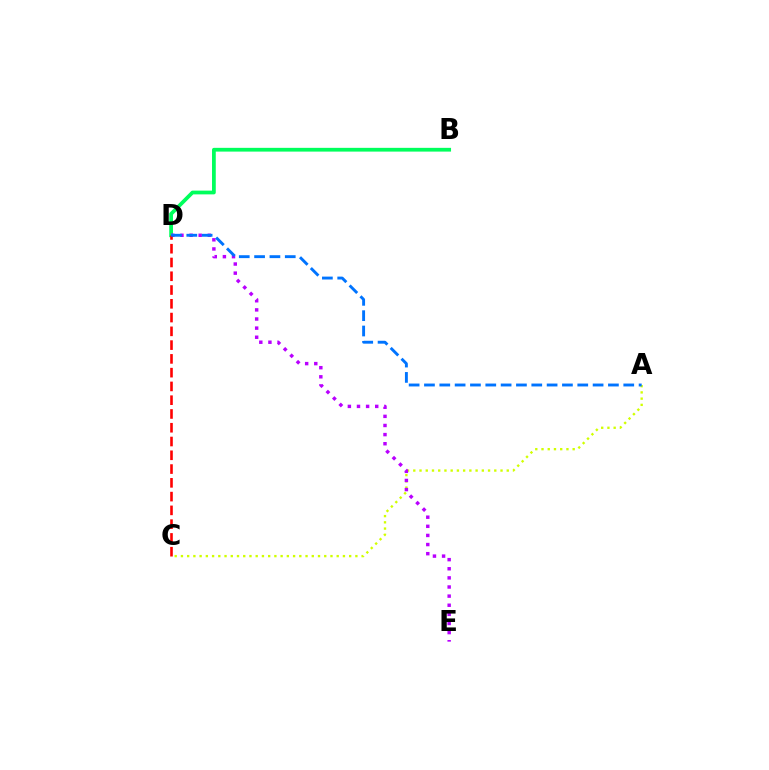{('B', 'D'): [{'color': '#00ff5c', 'line_style': 'solid', 'thickness': 2.7}], ('A', 'C'): [{'color': '#d1ff00', 'line_style': 'dotted', 'thickness': 1.69}], ('D', 'E'): [{'color': '#b900ff', 'line_style': 'dotted', 'thickness': 2.48}], ('C', 'D'): [{'color': '#ff0000', 'line_style': 'dashed', 'thickness': 1.87}], ('A', 'D'): [{'color': '#0074ff', 'line_style': 'dashed', 'thickness': 2.08}]}